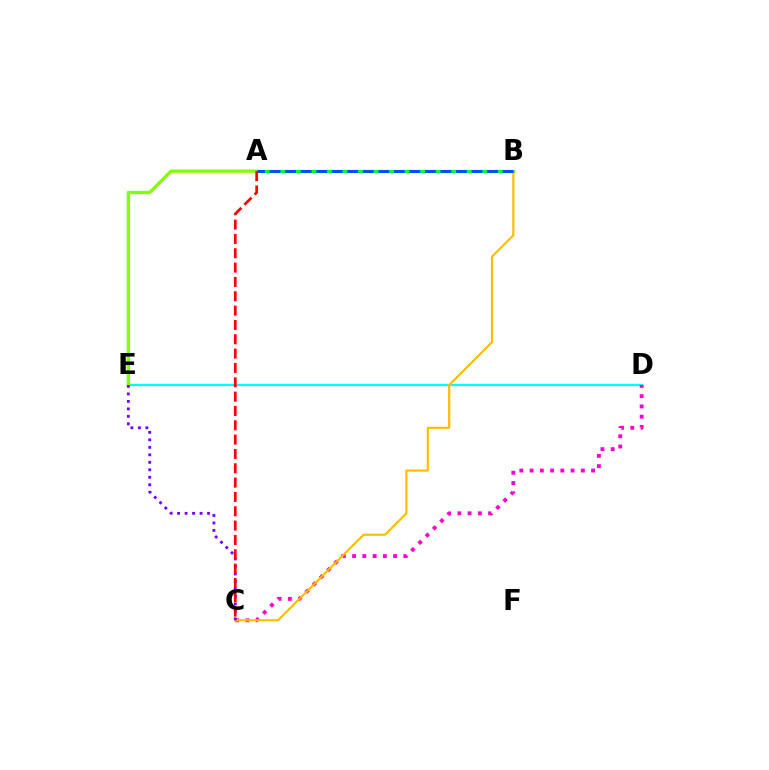{('D', 'E'): [{'color': '#00fff6', 'line_style': 'solid', 'thickness': 1.64}], ('C', 'D'): [{'color': '#ff00cf', 'line_style': 'dotted', 'thickness': 2.78}], ('A', 'B'): [{'color': '#00ff39', 'line_style': 'solid', 'thickness': 2.32}, {'color': '#004bff', 'line_style': 'dashed', 'thickness': 2.11}], ('A', 'E'): [{'color': '#84ff00', 'line_style': 'solid', 'thickness': 2.39}], ('B', 'C'): [{'color': '#ffbd00', 'line_style': 'solid', 'thickness': 1.57}], ('C', 'E'): [{'color': '#7200ff', 'line_style': 'dotted', 'thickness': 2.03}], ('A', 'C'): [{'color': '#ff0000', 'line_style': 'dashed', 'thickness': 1.95}]}